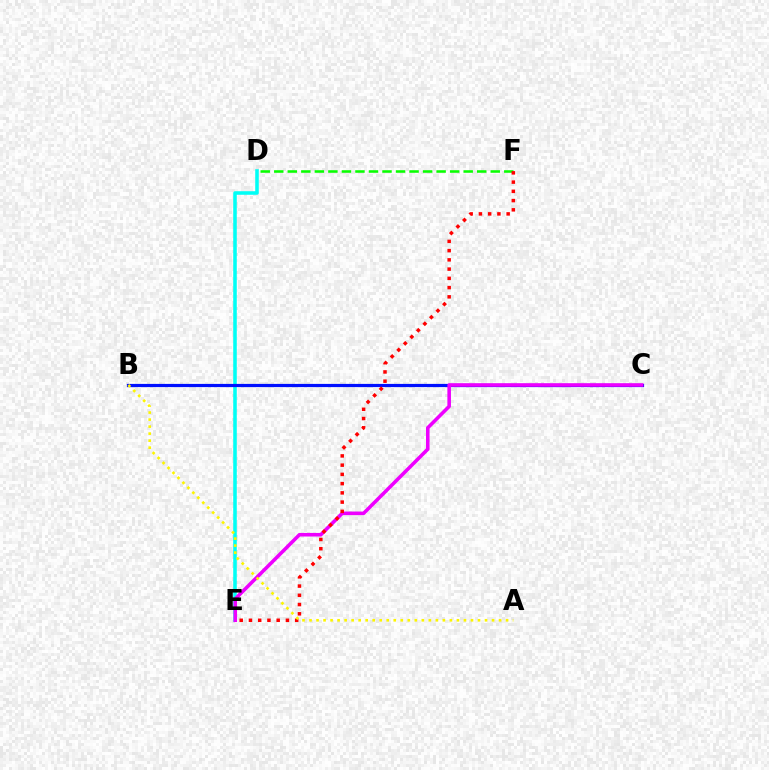{('D', 'E'): [{'color': '#00fff6', 'line_style': 'solid', 'thickness': 2.56}], ('B', 'C'): [{'color': '#0010ff', 'line_style': 'solid', 'thickness': 2.31}], ('C', 'E'): [{'color': '#ee00ff', 'line_style': 'solid', 'thickness': 2.57}], ('D', 'F'): [{'color': '#08ff00', 'line_style': 'dashed', 'thickness': 1.84}], ('E', 'F'): [{'color': '#ff0000', 'line_style': 'dotted', 'thickness': 2.51}], ('A', 'B'): [{'color': '#fcf500', 'line_style': 'dotted', 'thickness': 1.91}]}